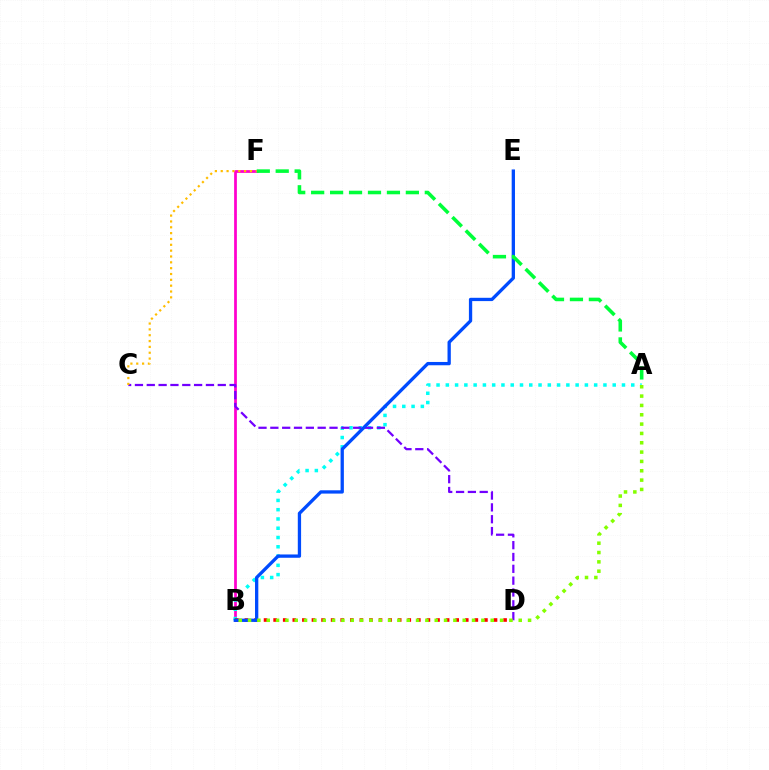{('B', 'F'): [{'color': '#ff00cf', 'line_style': 'solid', 'thickness': 1.98}], ('A', 'B'): [{'color': '#00fff6', 'line_style': 'dotted', 'thickness': 2.52}, {'color': '#84ff00', 'line_style': 'dotted', 'thickness': 2.54}], ('C', 'D'): [{'color': '#7200ff', 'line_style': 'dashed', 'thickness': 1.61}], ('B', 'D'): [{'color': '#ff0000', 'line_style': 'dotted', 'thickness': 2.6}], ('B', 'E'): [{'color': '#004bff', 'line_style': 'solid', 'thickness': 2.37}], ('A', 'F'): [{'color': '#00ff39', 'line_style': 'dashed', 'thickness': 2.57}], ('C', 'F'): [{'color': '#ffbd00', 'line_style': 'dotted', 'thickness': 1.59}]}